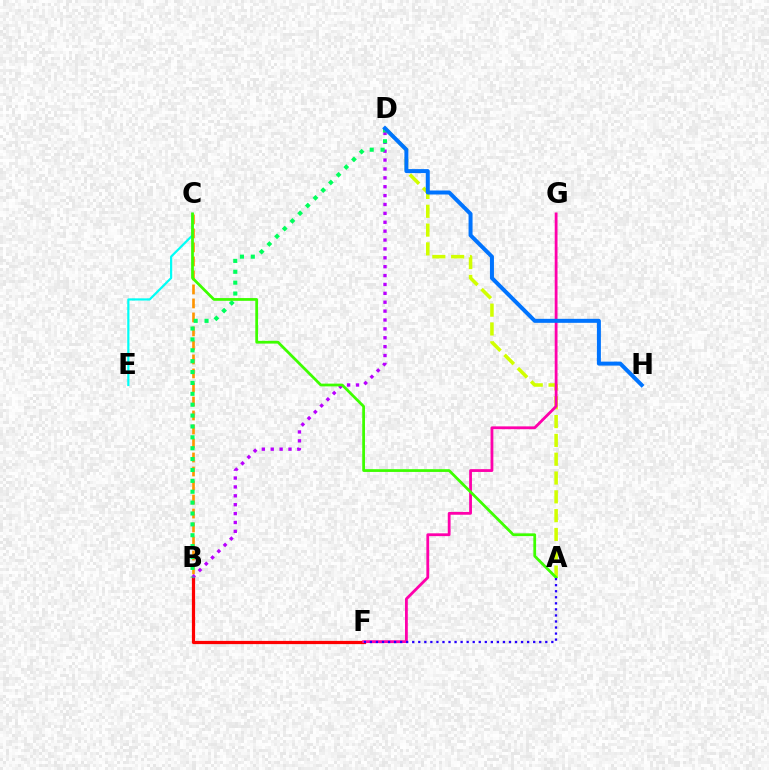{('B', 'C'): [{'color': '#ff9400', 'line_style': 'dashed', 'thickness': 1.9}], ('B', 'F'): [{'color': '#ff0000', 'line_style': 'solid', 'thickness': 2.32}], ('B', 'D'): [{'color': '#b900ff', 'line_style': 'dotted', 'thickness': 2.41}, {'color': '#00ff5c', 'line_style': 'dotted', 'thickness': 2.96}], ('A', 'D'): [{'color': '#d1ff00', 'line_style': 'dashed', 'thickness': 2.56}], ('C', 'E'): [{'color': '#00fff6', 'line_style': 'solid', 'thickness': 1.59}], ('F', 'G'): [{'color': '#ff00ac', 'line_style': 'solid', 'thickness': 2.02}], ('D', 'H'): [{'color': '#0074ff', 'line_style': 'solid', 'thickness': 2.87}], ('A', 'C'): [{'color': '#3dff00', 'line_style': 'solid', 'thickness': 1.98}], ('A', 'F'): [{'color': '#2500ff', 'line_style': 'dotted', 'thickness': 1.64}]}